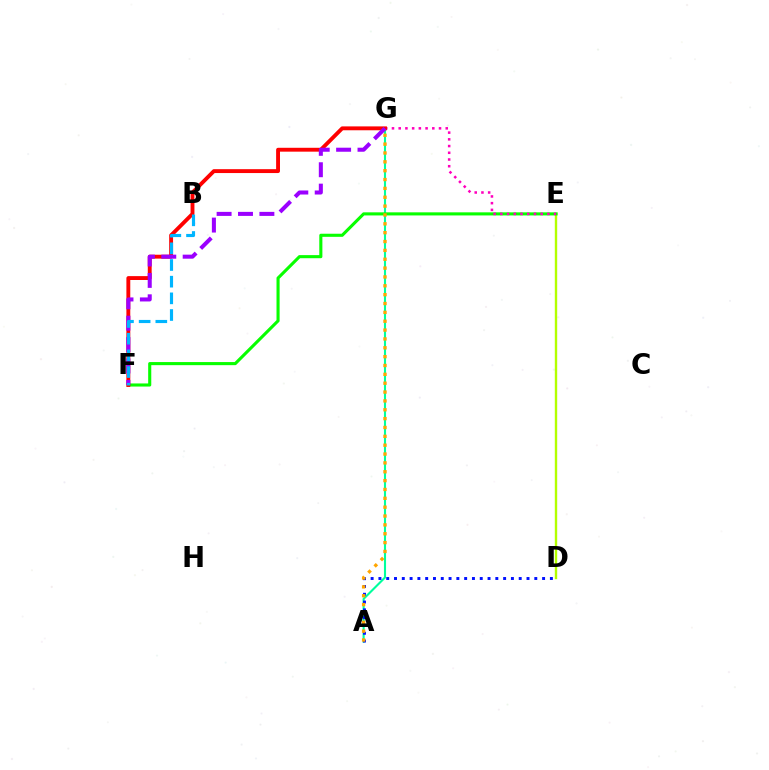{('A', 'G'): [{'color': '#00ff9d', 'line_style': 'solid', 'thickness': 1.51}, {'color': '#ffa500', 'line_style': 'dotted', 'thickness': 2.41}], ('A', 'D'): [{'color': '#0010ff', 'line_style': 'dotted', 'thickness': 2.12}], ('D', 'E'): [{'color': '#b3ff00', 'line_style': 'solid', 'thickness': 1.72}], ('E', 'F'): [{'color': '#08ff00', 'line_style': 'solid', 'thickness': 2.23}], ('E', 'G'): [{'color': '#ff00bd', 'line_style': 'dotted', 'thickness': 1.83}], ('F', 'G'): [{'color': '#ff0000', 'line_style': 'solid', 'thickness': 2.79}, {'color': '#9b00ff', 'line_style': 'dashed', 'thickness': 2.91}], ('B', 'F'): [{'color': '#00b5ff', 'line_style': 'dashed', 'thickness': 2.26}]}